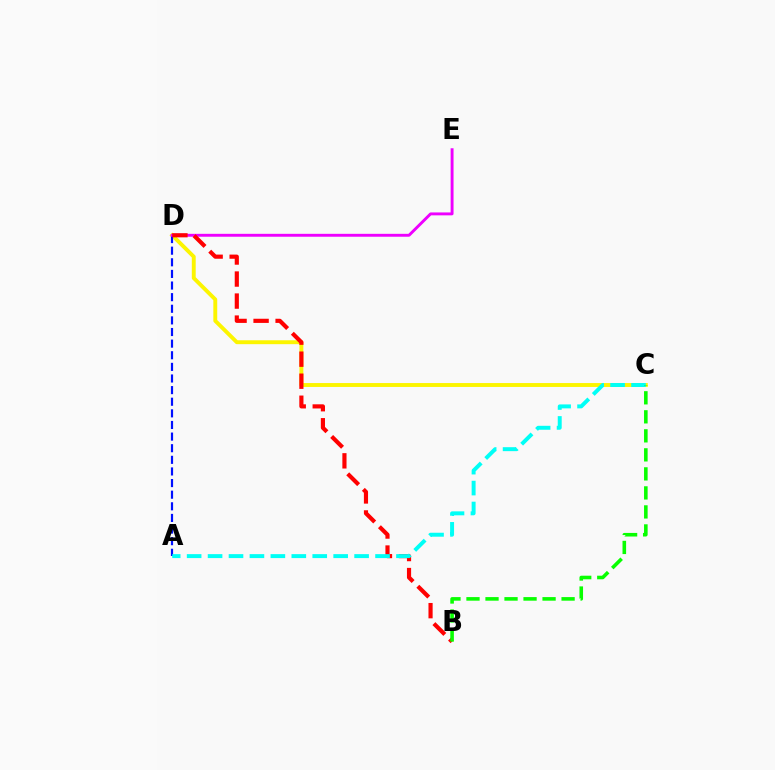{('C', 'D'): [{'color': '#fcf500', 'line_style': 'solid', 'thickness': 2.81}], ('A', 'D'): [{'color': '#0010ff', 'line_style': 'dashed', 'thickness': 1.58}], ('D', 'E'): [{'color': '#ee00ff', 'line_style': 'solid', 'thickness': 2.09}], ('B', 'D'): [{'color': '#ff0000', 'line_style': 'dashed', 'thickness': 2.99}], ('A', 'C'): [{'color': '#00fff6', 'line_style': 'dashed', 'thickness': 2.84}], ('B', 'C'): [{'color': '#08ff00', 'line_style': 'dashed', 'thickness': 2.58}]}